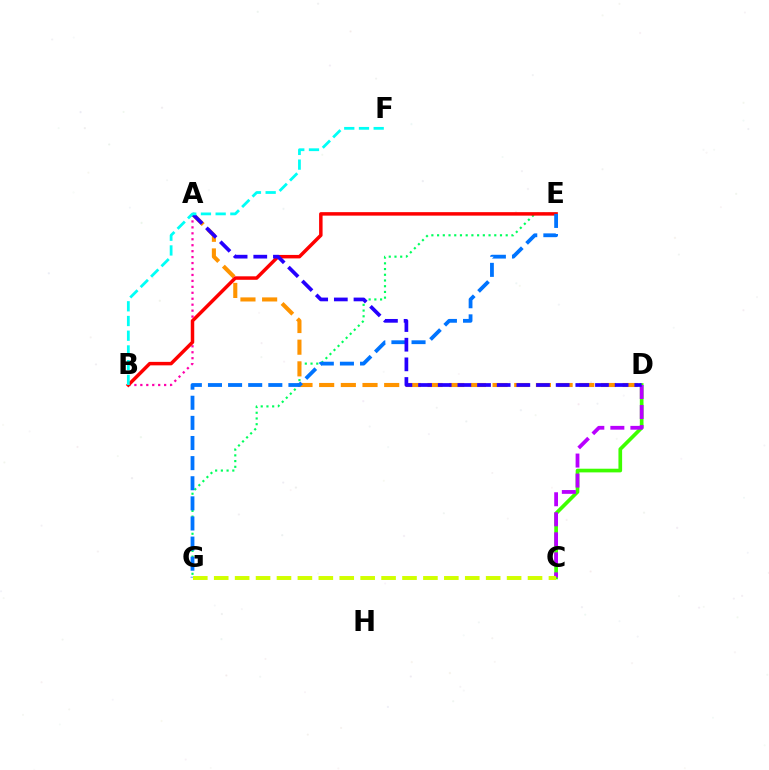{('E', 'G'): [{'color': '#00ff5c', 'line_style': 'dotted', 'thickness': 1.55}, {'color': '#0074ff', 'line_style': 'dashed', 'thickness': 2.73}], ('C', 'D'): [{'color': '#3dff00', 'line_style': 'solid', 'thickness': 2.64}, {'color': '#b900ff', 'line_style': 'dashed', 'thickness': 2.72}], ('A', 'B'): [{'color': '#ff00ac', 'line_style': 'dotted', 'thickness': 1.62}], ('A', 'D'): [{'color': '#ff9400', 'line_style': 'dashed', 'thickness': 2.94}, {'color': '#2500ff', 'line_style': 'dashed', 'thickness': 2.67}], ('B', 'E'): [{'color': '#ff0000', 'line_style': 'solid', 'thickness': 2.51}], ('C', 'G'): [{'color': '#d1ff00', 'line_style': 'dashed', 'thickness': 2.84}], ('B', 'F'): [{'color': '#00fff6', 'line_style': 'dashed', 'thickness': 2.0}]}